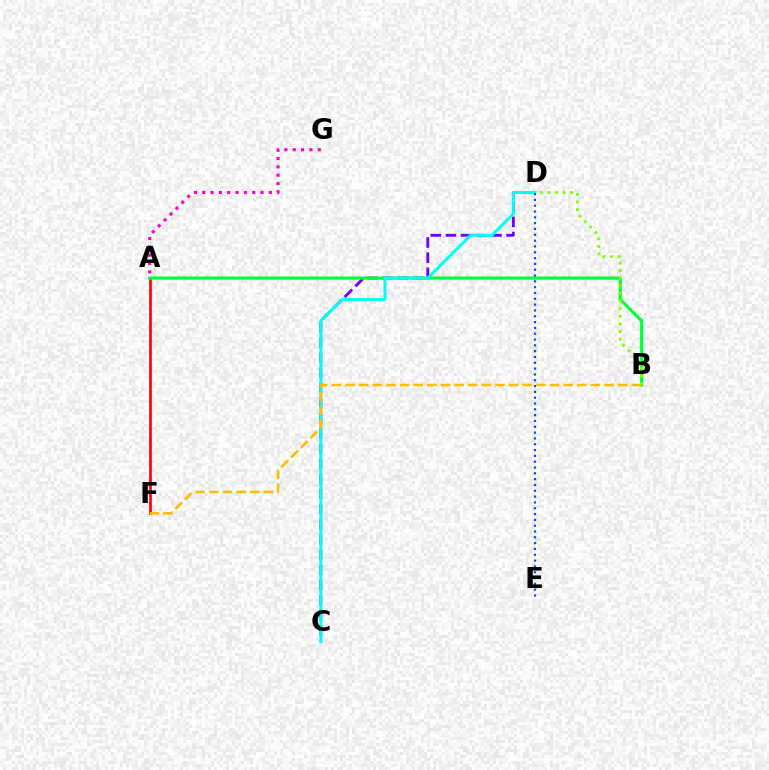{('C', 'D'): [{'color': '#7200ff', 'line_style': 'dashed', 'thickness': 2.06}, {'color': '#00fff6', 'line_style': 'solid', 'thickness': 2.12}], ('A', 'F'): [{'color': '#ff0000', 'line_style': 'solid', 'thickness': 1.91}], ('A', 'B'): [{'color': '#00ff39', 'line_style': 'solid', 'thickness': 2.26}], ('A', 'G'): [{'color': '#ff00cf', 'line_style': 'dotted', 'thickness': 2.26}], ('D', 'E'): [{'color': '#004bff', 'line_style': 'dotted', 'thickness': 1.58}], ('B', 'D'): [{'color': '#84ff00', 'line_style': 'dotted', 'thickness': 2.07}], ('B', 'F'): [{'color': '#ffbd00', 'line_style': 'dashed', 'thickness': 1.85}]}